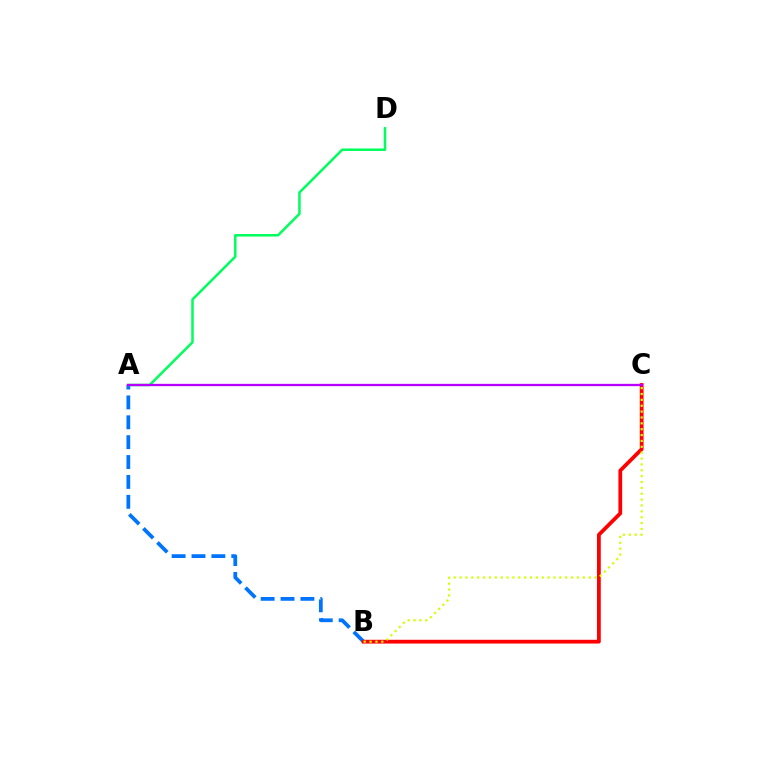{('A', 'B'): [{'color': '#0074ff', 'line_style': 'dashed', 'thickness': 2.7}], ('B', 'C'): [{'color': '#ff0000', 'line_style': 'solid', 'thickness': 2.72}, {'color': '#d1ff00', 'line_style': 'dotted', 'thickness': 1.59}], ('A', 'D'): [{'color': '#00ff5c', 'line_style': 'solid', 'thickness': 1.81}], ('A', 'C'): [{'color': '#b900ff', 'line_style': 'solid', 'thickness': 1.67}]}